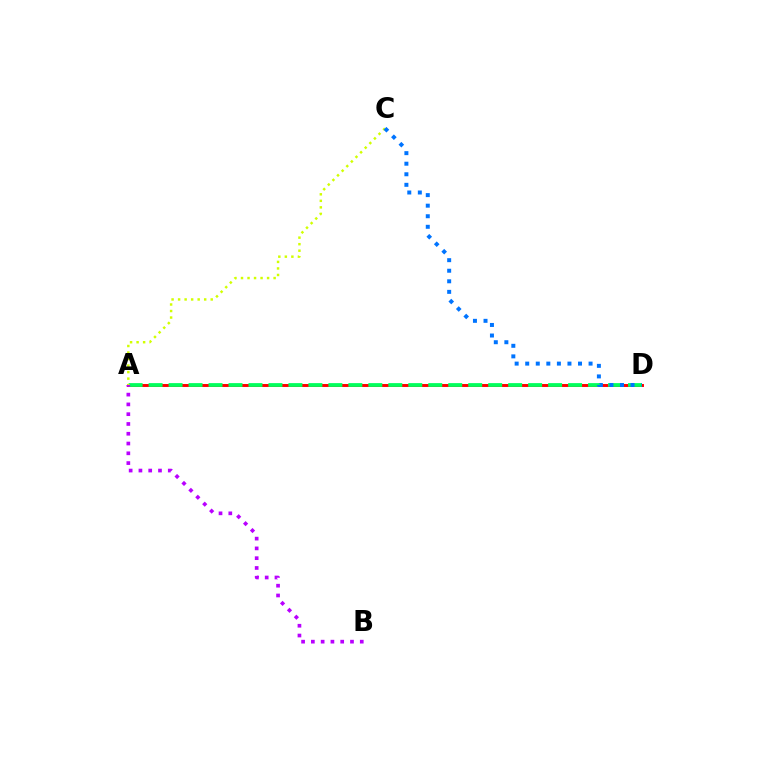{('A', 'D'): [{'color': '#ff0000', 'line_style': 'solid', 'thickness': 2.11}, {'color': '#00ff5c', 'line_style': 'dashed', 'thickness': 2.71}], ('A', 'B'): [{'color': '#b900ff', 'line_style': 'dotted', 'thickness': 2.66}], ('A', 'C'): [{'color': '#d1ff00', 'line_style': 'dotted', 'thickness': 1.77}], ('C', 'D'): [{'color': '#0074ff', 'line_style': 'dotted', 'thickness': 2.87}]}